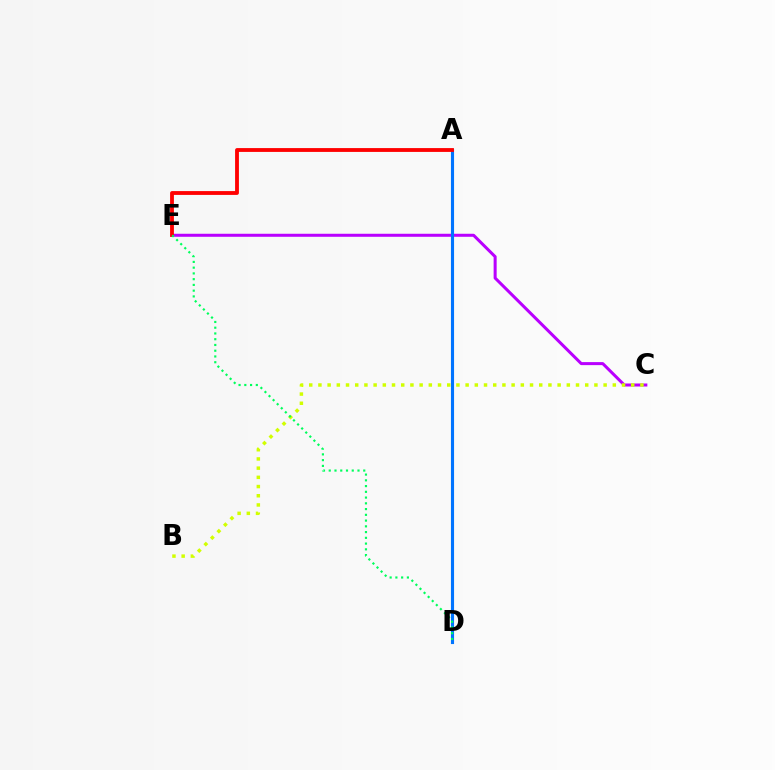{('C', 'E'): [{'color': '#b900ff', 'line_style': 'solid', 'thickness': 2.18}], ('A', 'D'): [{'color': '#0074ff', 'line_style': 'solid', 'thickness': 2.24}], ('B', 'C'): [{'color': '#d1ff00', 'line_style': 'dotted', 'thickness': 2.5}], ('A', 'E'): [{'color': '#ff0000', 'line_style': 'solid', 'thickness': 2.75}], ('D', 'E'): [{'color': '#00ff5c', 'line_style': 'dotted', 'thickness': 1.56}]}